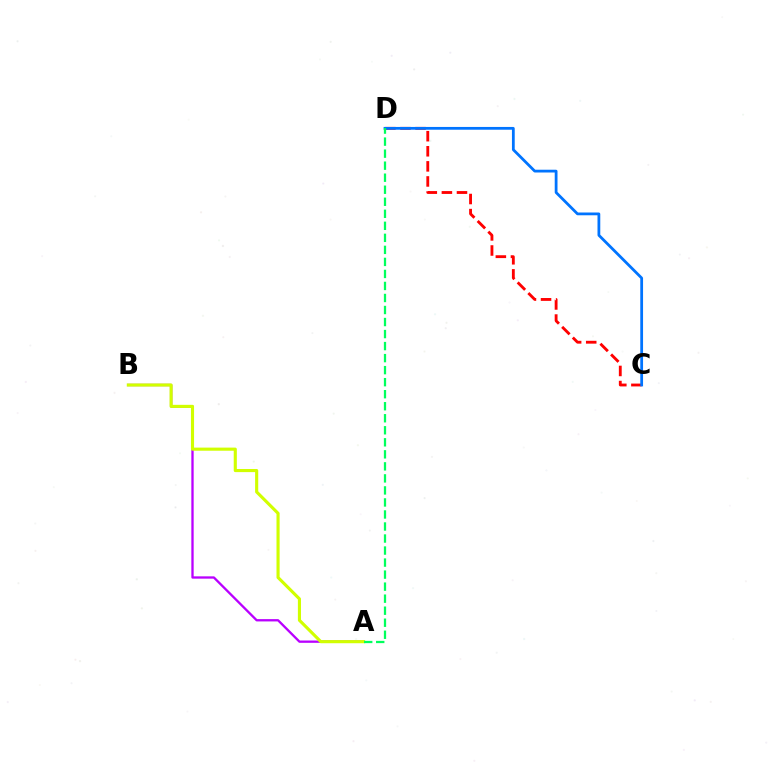{('C', 'D'): [{'color': '#ff0000', 'line_style': 'dashed', 'thickness': 2.05}, {'color': '#0074ff', 'line_style': 'solid', 'thickness': 2.0}], ('A', 'B'): [{'color': '#b900ff', 'line_style': 'solid', 'thickness': 1.66}, {'color': '#d1ff00', 'line_style': 'solid', 'thickness': 2.25}], ('A', 'D'): [{'color': '#00ff5c', 'line_style': 'dashed', 'thickness': 1.63}]}